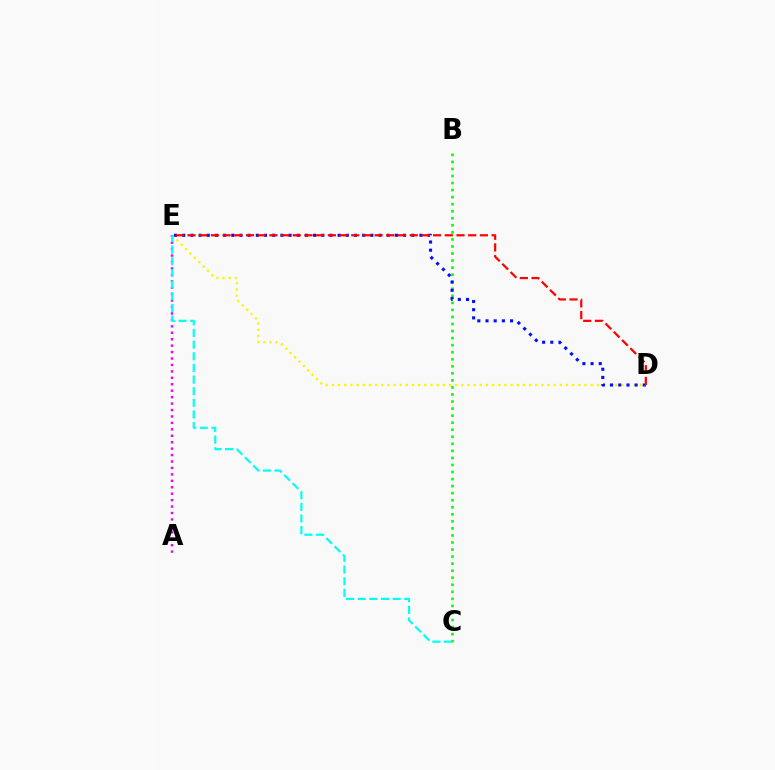{('D', 'E'): [{'color': '#fcf500', 'line_style': 'dotted', 'thickness': 1.67}, {'color': '#0010ff', 'line_style': 'dotted', 'thickness': 2.22}, {'color': '#ff0000', 'line_style': 'dashed', 'thickness': 1.59}], ('B', 'C'): [{'color': '#08ff00', 'line_style': 'dotted', 'thickness': 1.91}], ('A', 'E'): [{'color': '#ee00ff', 'line_style': 'dotted', 'thickness': 1.75}], ('C', 'E'): [{'color': '#00fff6', 'line_style': 'dashed', 'thickness': 1.58}]}